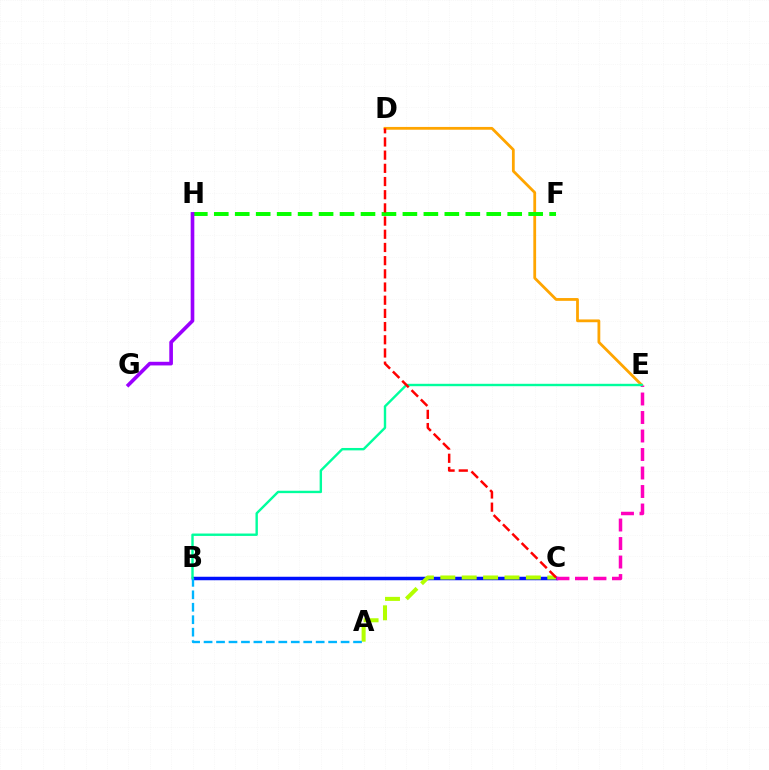{('B', 'C'): [{'color': '#0010ff', 'line_style': 'solid', 'thickness': 2.51}], ('A', 'C'): [{'color': '#b3ff00', 'line_style': 'dashed', 'thickness': 2.91}], ('D', 'E'): [{'color': '#ffa500', 'line_style': 'solid', 'thickness': 2.01}], ('C', 'E'): [{'color': '#ff00bd', 'line_style': 'dashed', 'thickness': 2.51}], ('F', 'H'): [{'color': '#08ff00', 'line_style': 'dashed', 'thickness': 2.85}], ('G', 'H'): [{'color': '#9b00ff', 'line_style': 'solid', 'thickness': 2.62}], ('A', 'B'): [{'color': '#00b5ff', 'line_style': 'dashed', 'thickness': 1.69}], ('B', 'E'): [{'color': '#00ff9d', 'line_style': 'solid', 'thickness': 1.73}], ('C', 'D'): [{'color': '#ff0000', 'line_style': 'dashed', 'thickness': 1.79}]}